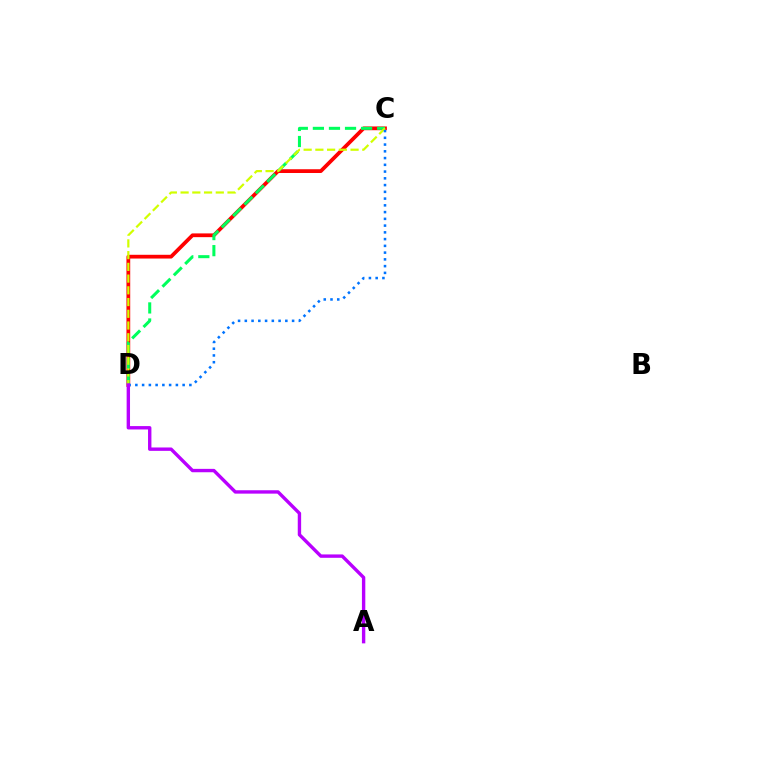{('C', 'D'): [{'color': '#ff0000', 'line_style': 'solid', 'thickness': 2.7}, {'color': '#00ff5c', 'line_style': 'dashed', 'thickness': 2.18}, {'color': '#d1ff00', 'line_style': 'dashed', 'thickness': 1.59}, {'color': '#0074ff', 'line_style': 'dotted', 'thickness': 1.83}], ('A', 'D'): [{'color': '#b900ff', 'line_style': 'solid', 'thickness': 2.43}]}